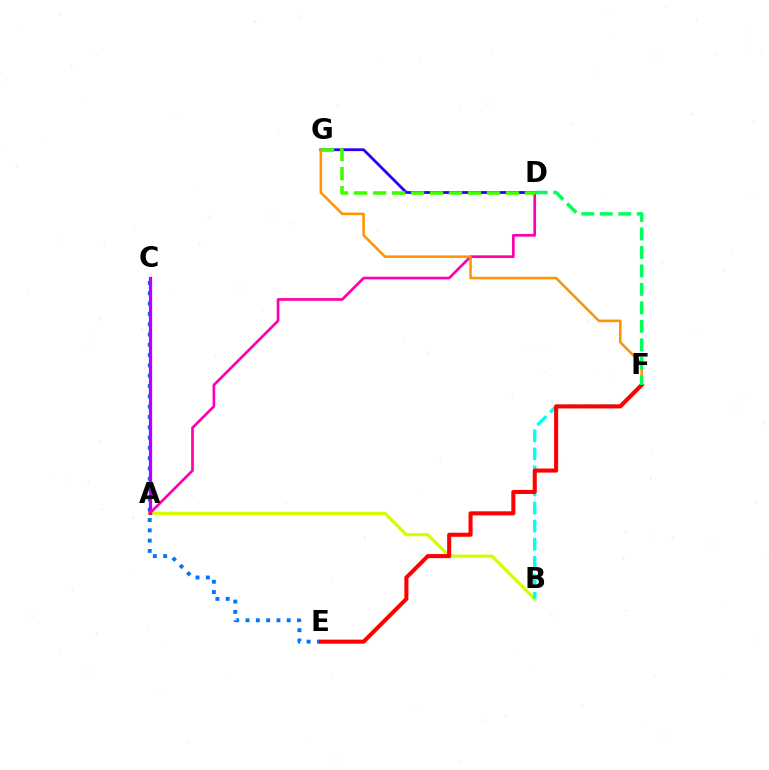{('D', 'G'): [{'color': '#2500ff', 'line_style': 'solid', 'thickness': 2.01}, {'color': '#3dff00', 'line_style': 'dashed', 'thickness': 2.58}], ('A', 'B'): [{'color': '#d1ff00', 'line_style': 'solid', 'thickness': 2.3}], ('C', 'E'): [{'color': '#0074ff', 'line_style': 'dotted', 'thickness': 2.8}], ('A', 'C'): [{'color': '#b900ff', 'line_style': 'solid', 'thickness': 2.34}], ('B', 'F'): [{'color': '#00fff6', 'line_style': 'dashed', 'thickness': 2.45}], ('A', 'D'): [{'color': '#ff00ac', 'line_style': 'solid', 'thickness': 1.93}], ('F', 'G'): [{'color': '#ff9400', 'line_style': 'solid', 'thickness': 1.83}], ('E', 'F'): [{'color': '#ff0000', 'line_style': 'solid', 'thickness': 2.92}], ('D', 'F'): [{'color': '#00ff5c', 'line_style': 'dashed', 'thickness': 2.51}]}